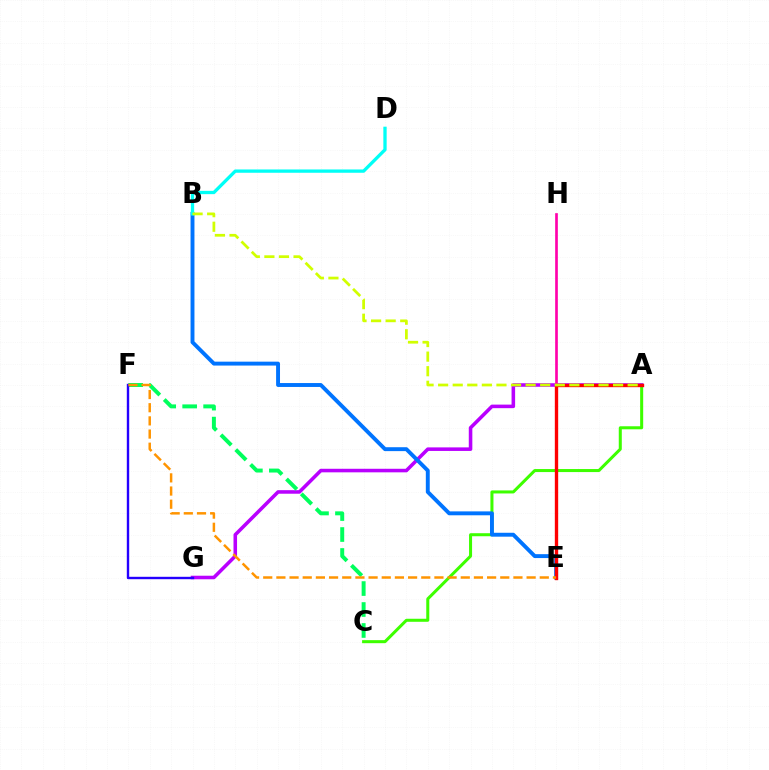{('A', 'C'): [{'color': '#3dff00', 'line_style': 'solid', 'thickness': 2.18}], ('A', 'G'): [{'color': '#b900ff', 'line_style': 'solid', 'thickness': 2.56}], ('C', 'F'): [{'color': '#00ff5c', 'line_style': 'dashed', 'thickness': 2.85}], ('B', 'E'): [{'color': '#0074ff', 'line_style': 'solid', 'thickness': 2.81}], ('F', 'G'): [{'color': '#2500ff', 'line_style': 'solid', 'thickness': 1.73}], ('B', 'D'): [{'color': '#00fff6', 'line_style': 'solid', 'thickness': 2.38}], ('E', 'H'): [{'color': '#ff00ac', 'line_style': 'solid', 'thickness': 1.92}], ('A', 'E'): [{'color': '#ff0000', 'line_style': 'solid', 'thickness': 2.41}], ('A', 'B'): [{'color': '#d1ff00', 'line_style': 'dashed', 'thickness': 1.98}], ('E', 'F'): [{'color': '#ff9400', 'line_style': 'dashed', 'thickness': 1.79}]}